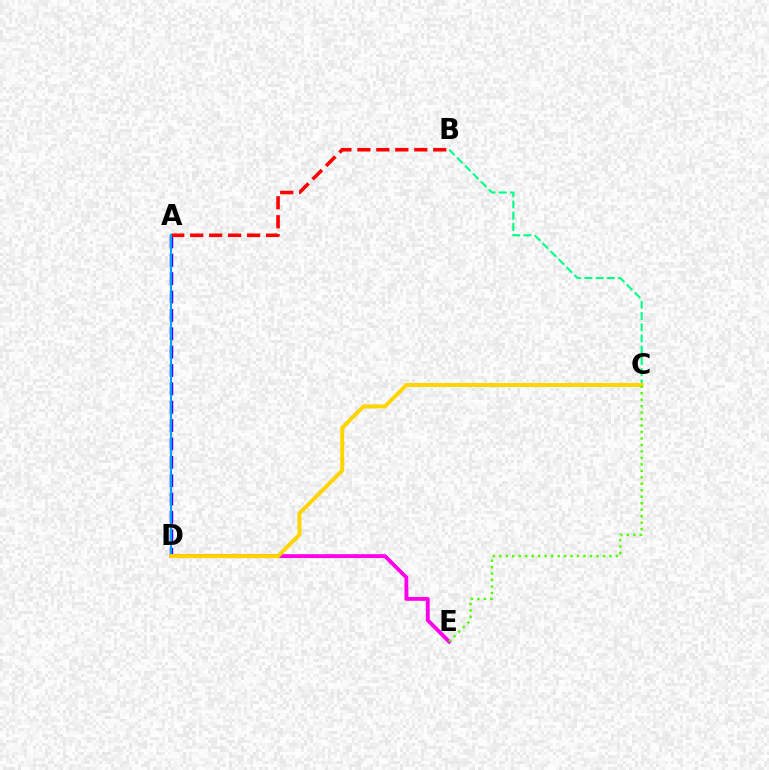{('A', 'D'): [{'color': '#3700ff', 'line_style': 'dashed', 'thickness': 2.5}, {'color': '#009eff', 'line_style': 'solid', 'thickness': 1.51}], ('B', 'C'): [{'color': '#00ff86', 'line_style': 'dashed', 'thickness': 1.53}], ('A', 'B'): [{'color': '#ff0000', 'line_style': 'dashed', 'thickness': 2.58}], ('D', 'E'): [{'color': '#ff00ed', 'line_style': 'solid', 'thickness': 2.78}], ('C', 'D'): [{'color': '#ffd500', 'line_style': 'solid', 'thickness': 2.85}], ('C', 'E'): [{'color': '#4fff00', 'line_style': 'dotted', 'thickness': 1.76}]}